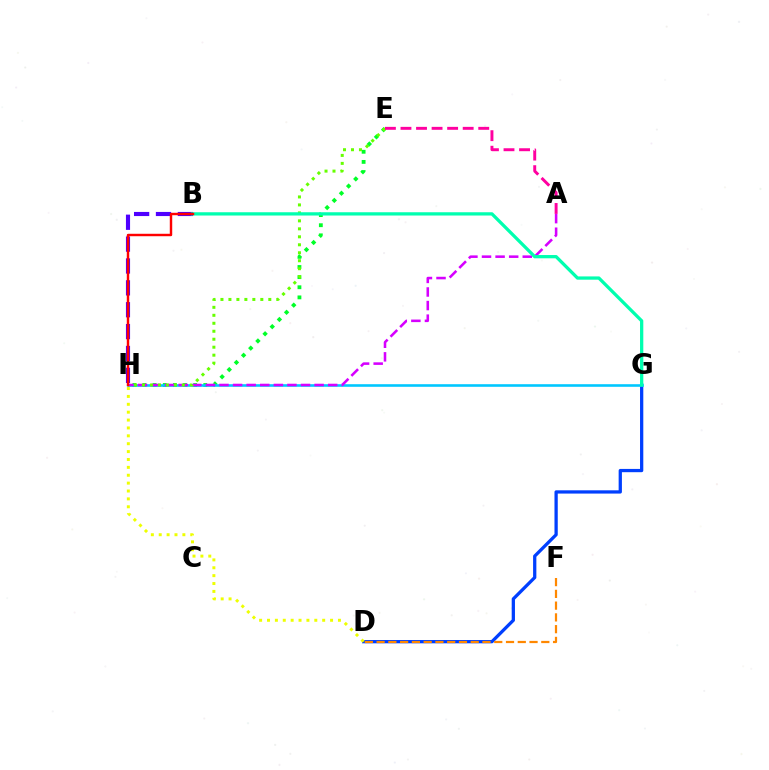{('D', 'G'): [{'color': '#003fff', 'line_style': 'solid', 'thickness': 2.35}], ('E', 'H'): [{'color': '#00ff27', 'line_style': 'dotted', 'thickness': 2.75}, {'color': '#66ff00', 'line_style': 'dotted', 'thickness': 2.17}], ('D', 'F'): [{'color': '#ff8800', 'line_style': 'dashed', 'thickness': 1.6}], ('B', 'H'): [{'color': '#4f00ff', 'line_style': 'dashed', 'thickness': 2.97}, {'color': '#ff0000', 'line_style': 'solid', 'thickness': 1.75}], ('G', 'H'): [{'color': '#00c7ff', 'line_style': 'solid', 'thickness': 1.87}], ('A', 'H'): [{'color': '#d600ff', 'line_style': 'dashed', 'thickness': 1.85}], ('D', 'H'): [{'color': '#eeff00', 'line_style': 'dotted', 'thickness': 2.14}], ('B', 'G'): [{'color': '#00ffaf', 'line_style': 'solid', 'thickness': 2.36}], ('A', 'E'): [{'color': '#ff00a0', 'line_style': 'dashed', 'thickness': 2.11}]}